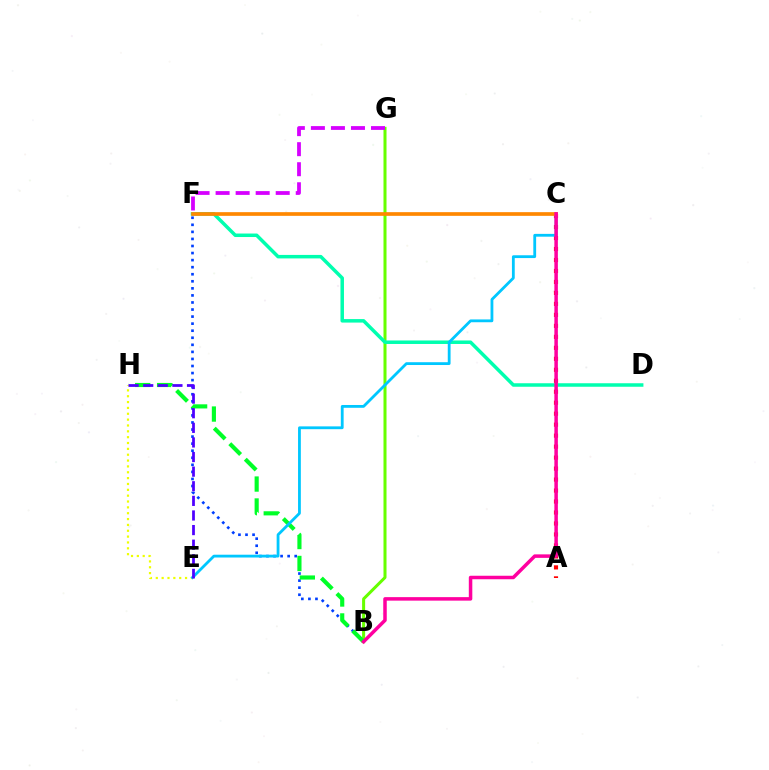{('B', 'G'): [{'color': '#66ff00', 'line_style': 'solid', 'thickness': 2.18}], ('B', 'F'): [{'color': '#003fff', 'line_style': 'dotted', 'thickness': 1.92}], ('A', 'C'): [{'color': '#ff0000', 'line_style': 'dotted', 'thickness': 2.98}], ('F', 'G'): [{'color': '#d600ff', 'line_style': 'dashed', 'thickness': 2.72}], ('B', 'H'): [{'color': '#00ff27', 'line_style': 'dashed', 'thickness': 2.98}], ('E', 'H'): [{'color': '#eeff00', 'line_style': 'dotted', 'thickness': 1.59}, {'color': '#4f00ff', 'line_style': 'dashed', 'thickness': 1.98}], ('D', 'F'): [{'color': '#00ffaf', 'line_style': 'solid', 'thickness': 2.52}], ('C', 'E'): [{'color': '#00c7ff', 'line_style': 'solid', 'thickness': 2.02}], ('C', 'F'): [{'color': '#ff8800', 'line_style': 'solid', 'thickness': 2.65}], ('B', 'C'): [{'color': '#ff00a0', 'line_style': 'solid', 'thickness': 2.52}]}